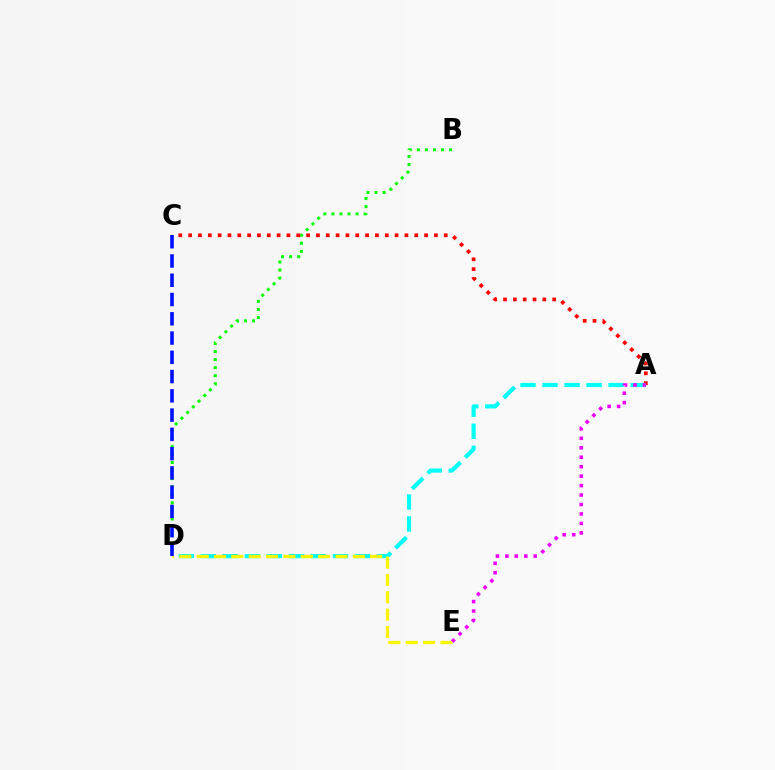{('B', 'D'): [{'color': '#08ff00', 'line_style': 'dotted', 'thickness': 2.19}], ('A', 'C'): [{'color': '#ff0000', 'line_style': 'dotted', 'thickness': 2.67}], ('A', 'D'): [{'color': '#00fff6', 'line_style': 'dashed', 'thickness': 2.99}], ('D', 'E'): [{'color': '#fcf500', 'line_style': 'dashed', 'thickness': 2.36}], ('A', 'E'): [{'color': '#ee00ff', 'line_style': 'dotted', 'thickness': 2.57}], ('C', 'D'): [{'color': '#0010ff', 'line_style': 'dashed', 'thickness': 2.62}]}